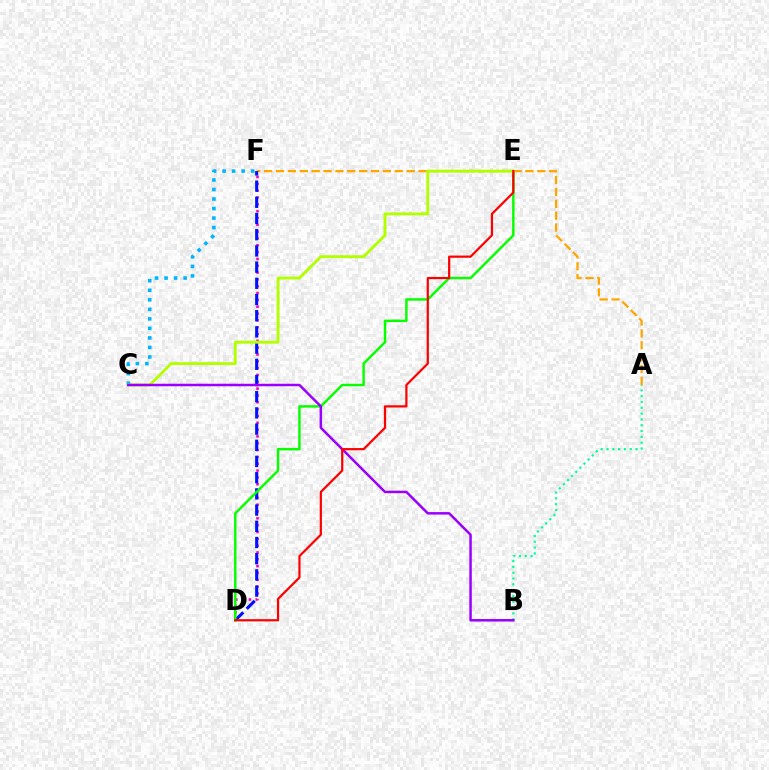{('C', 'F'): [{'color': '#00b5ff', 'line_style': 'dotted', 'thickness': 2.59}], ('D', 'F'): [{'color': '#ff00bd', 'line_style': 'dotted', 'thickness': 1.85}, {'color': '#0010ff', 'line_style': 'dashed', 'thickness': 2.2}], ('A', 'F'): [{'color': '#ffa500', 'line_style': 'dashed', 'thickness': 1.61}], ('D', 'E'): [{'color': '#08ff00', 'line_style': 'solid', 'thickness': 1.77}, {'color': '#ff0000', 'line_style': 'solid', 'thickness': 1.6}], ('C', 'E'): [{'color': '#b3ff00', 'line_style': 'solid', 'thickness': 2.07}], ('A', 'B'): [{'color': '#00ff9d', 'line_style': 'dotted', 'thickness': 1.58}], ('B', 'C'): [{'color': '#9b00ff', 'line_style': 'solid', 'thickness': 1.8}]}